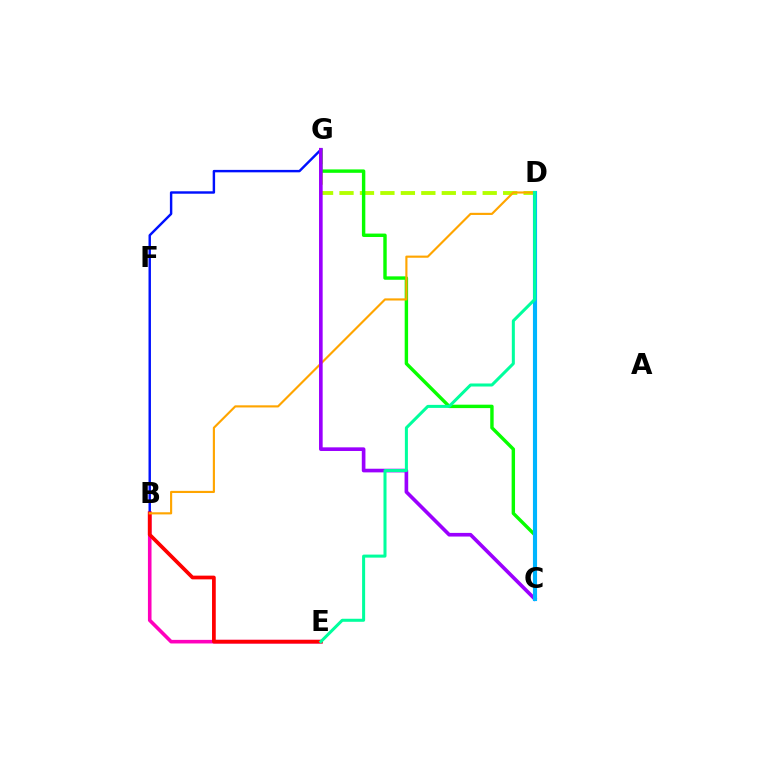{('D', 'G'): [{'color': '#b3ff00', 'line_style': 'dashed', 'thickness': 2.78}], ('B', 'E'): [{'color': '#ff00bd', 'line_style': 'solid', 'thickness': 2.59}, {'color': '#ff0000', 'line_style': 'solid', 'thickness': 2.68}], ('C', 'G'): [{'color': '#08ff00', 'line_style': 'solid', 'thickness': 2.46}, {'color': '#9b00ff', 'line_style': 'solid', 'thickness': 2.63}], ('B', 'G'): [{'color': '#0010ff', 'line_style': 'solid', 'thickness': 1.75}], ('B', 'D'): [{'color': '#ffa500', 'line_style': 'solid', 'thickness': 1.54}], ('C', 'D'): [{'color': '#00b5ff', 'line_style': 'solid', 'thickness': 2.97}], ('D', 'E'): [{'color': '#00ff9d', 'line_style': 'solid', 'thickness': 2.18}]}